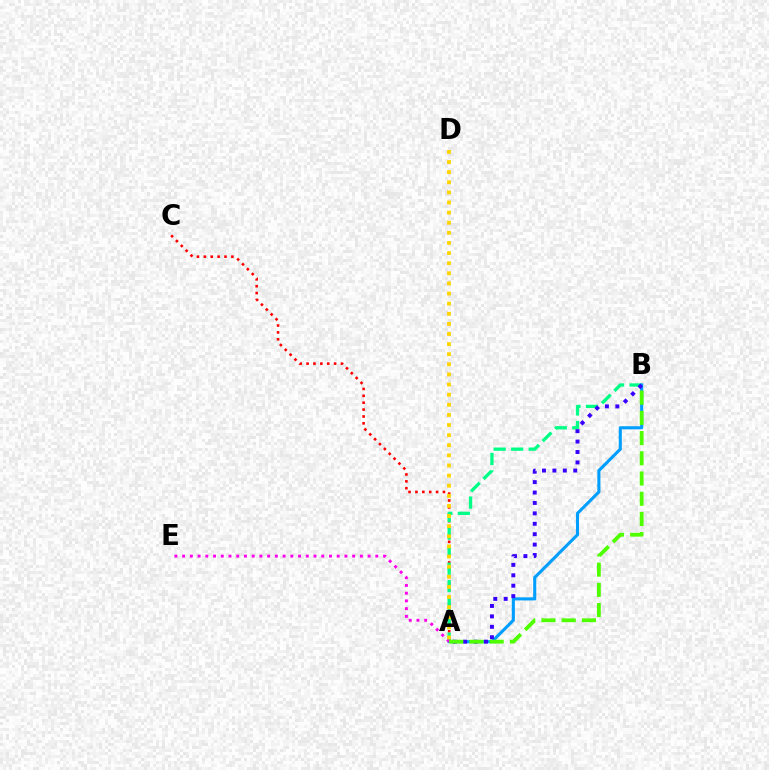{('A', 'C'): [{'color': '#ff0000', 'line_style': 'dotted', 'thickness': 1.87}], ('A', 'B'): [{'color': '#00ff86', 'line_style': 'dashed', 'thickness': 2.38}, {'color': '#009eff', 'line_style': 'solid', 'thickness': 2.22}, {'color': '#3700ff', 'line_style': 'dotted', 'thickness': 2.83}, {'color': '#4fff00', 'line_style': 'dashed', 'thickness': 2.75}], ('A', 'E'): [{'color': '#ff00ed', 'line_style': 'dotted', 'thickness': 2.1}], ('A', 'D'): [{'color': '#ffd500', 'line_style': 'dotted', 'thickness': 2.75}]}